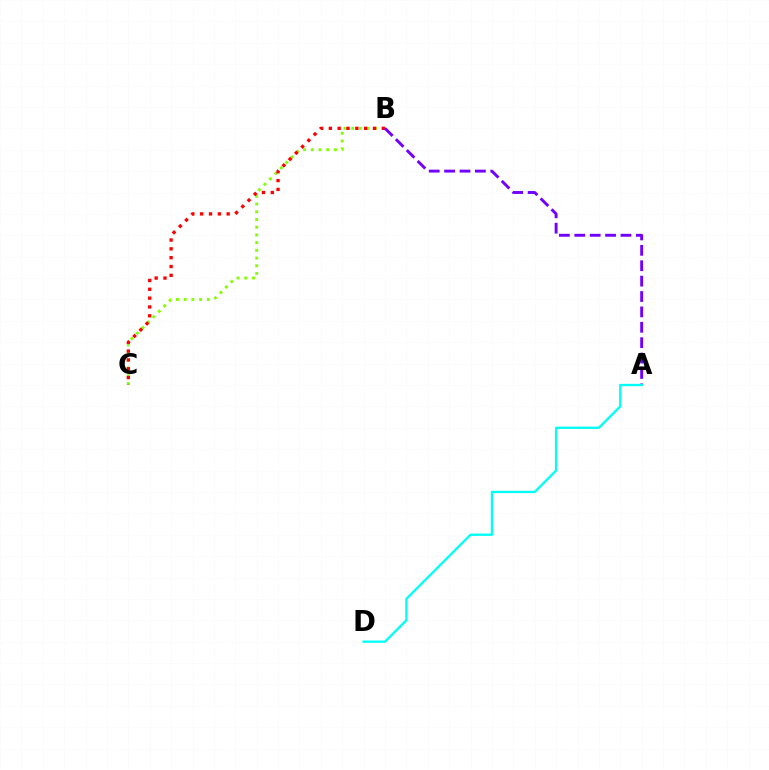{('B', 'C'): [{'color': '#84ff00', 'line_style': 'dotted', 'thickness': 2.1}, {'color': '#ff0000', 'line_style': 'dotted', 'thickness': 2.4}], ('A', 'B'): [{'color': '#7200ff', 'line_style': 'dashed', 'thickness': 2.09}], ('A', 'D'): [{'color': '#00fff6', 'line_style': 'solid', 'thickness': 1.68}]}